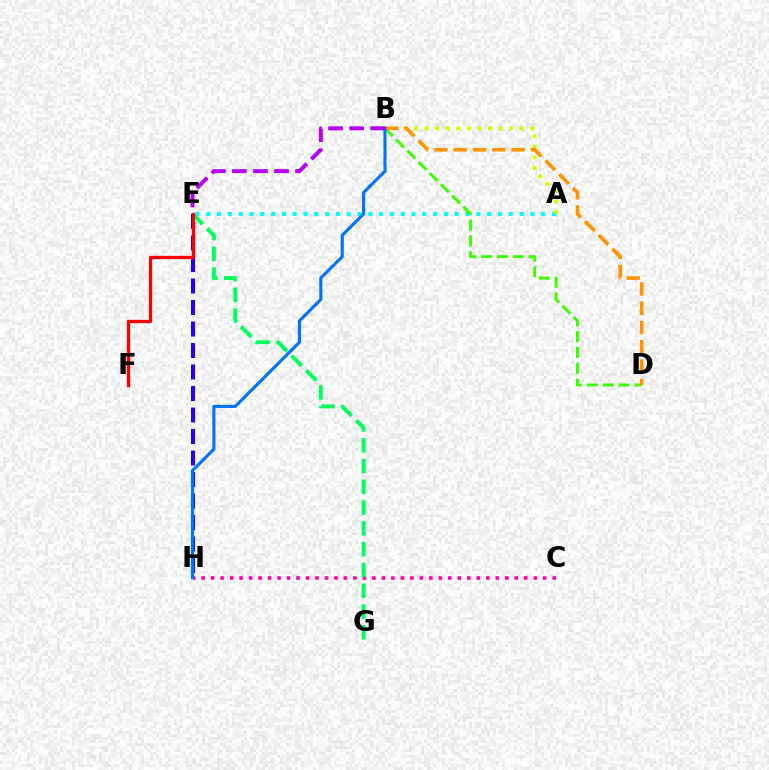{('C', 'H'): [{'color': '#ff00ac', 'line_style': 'dotted', 'thickness': 2.58}], ('A', 'E'): [{'color': '#00fff6', 'line_style': 'dotted', 'thickness': 2.94}], ('E', 'G'): [{'color': '#00ff5c', 'line_style': 'dashed', 'thickness': 2.82}], ('A', 'B'): [{'color': '#d1ff00', 'line_style': 'dotted', 'thickness': 2.87}], ('B', 'D'): [{'color': '#3dff00', 'line_style': 'dashed', 'thickness': 2.15}, {'color': '#ff9400', 'line_style': 'dashed', 'thickness': 2.63}], ('E', 'H'): [{'color': '#2500ff', 'line_style': 'dashed', 'thickness': 2.92}], ('E', 'F'): [{'color': '#ff0000', 'line_style': 'solid', 'thickness': 2.37}], ('B', 'H'): [{'color': '#0074ff', 'line_style': 'solid', 'thickness': 2.25}], ('B', 'E'): [{'color': '#b900ff', 'line_style': 'dashed', 'thickness': 2.86}]}